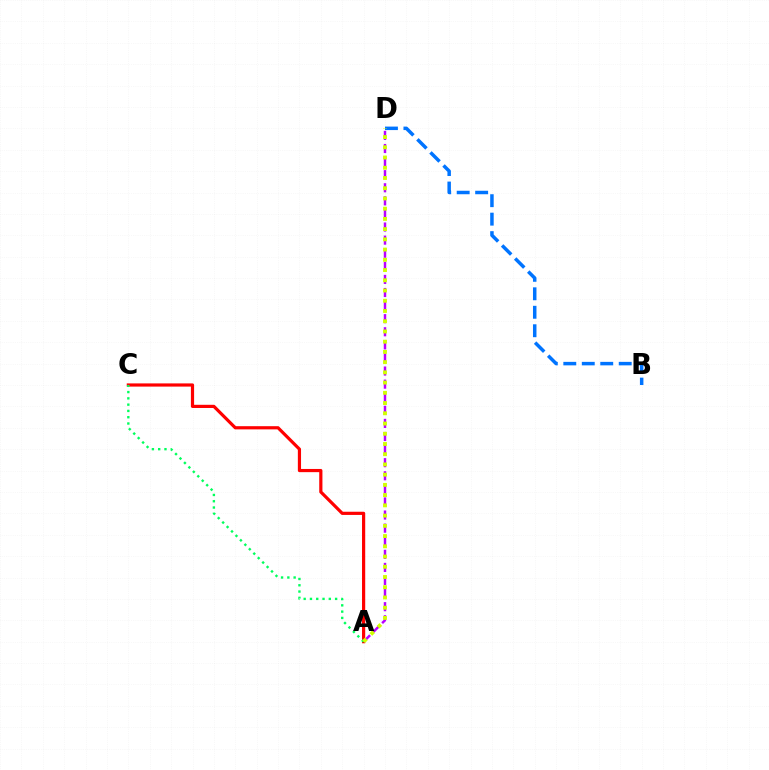{('A', 'C'): [{'color': '#ff0000', 'line_style': 'solid', 'thickness': 2.3}, {'color': '#00ff5c', 'line_style': 'dotted', 'thickness': 1.71}], ('B', 'D'): [{'color': '#0074ff', 'line_style': 'dashed', 'thickness': 2.51}], ('A', 'D'): [{'color': '#b900ff', 'line_style': 'dashed', 'thickness': 1.78}, {'color': '#d1ff00', 'line_style': 'dotted', 'thickness': 2.78}]}